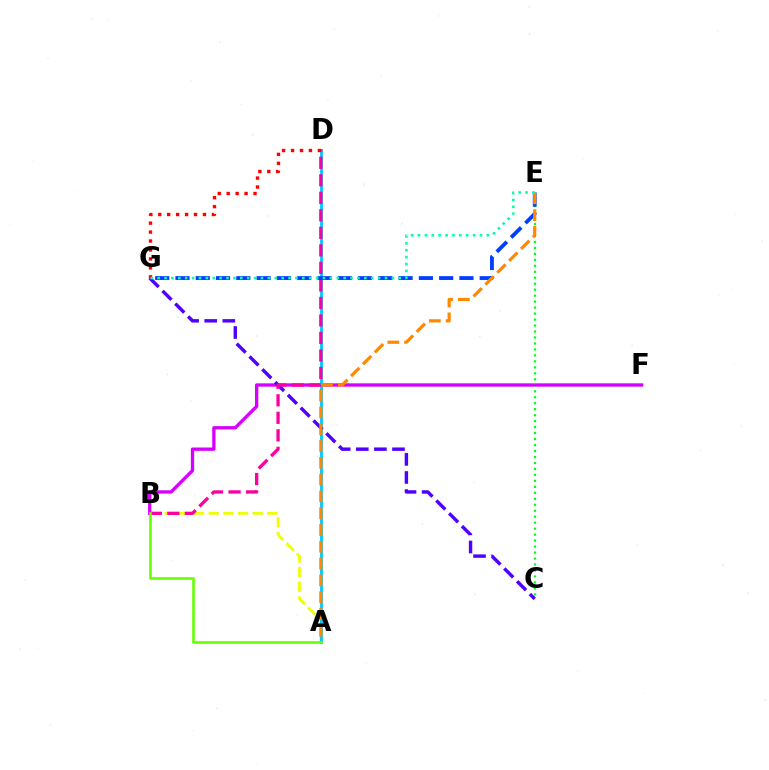{('C', 'E'): [{'color': '#00ff27', 'line_style': 'dotted', 'thickness': 1.62}], ('A', 'B'): [{'color': '#eeff00', 'line_style': 'dashed', 'thickness': 1.99}, {'color': '#66ff00', 'line_style': 'solid', 'thickness': 1.86}], ('B', 'F'): [{'color': '#d600ff', 'line_style': 'solid', 'thickness': 2.39}], ('A', 'D'): [{'color': '#00c7ff', 'line_style': 'solid', 'thickness': 2.03}], ('C', 'G'): [{'color': '#4f00ff', 'line_style': 'dashed', 'thickness': 2.46}], ('B', 'D'): [{'color': '#ff00a0', 'line_style': 'dashed', 'thickness': 2.38}], ('E', 'G'): [{'color': '#003fff', 'line_style': 'dashed', 'thickness': 2.76}, {'color': '#00ffaf', 'line_style': 'dotted', 'thickness': 1.87}], ('A', 'E'): [{'color': '#ff8800', 'line_style': 'dashed', 'thickness': 2.28}], ('D', 'G'): [{'color': '#ff0000', 'line_style': 'dotted', 'thickness': 2.43}]}